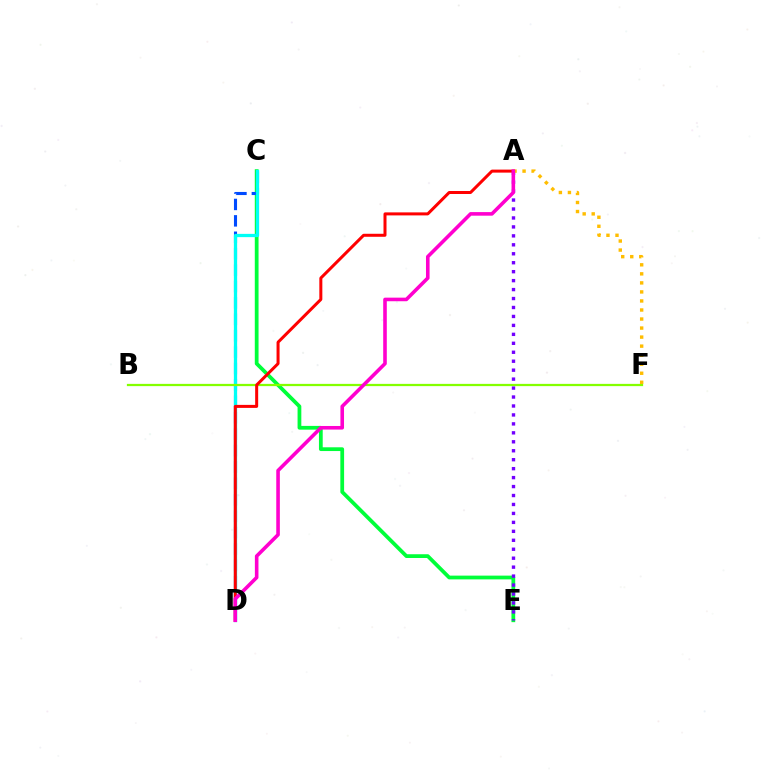{('C', 'E'): [{'color': '#00ff39', 'line_style': 'solid', 'thickness': 2.71}], ('C', 'D'): [{'color': '#004bff', 'line_style': 'dashed', 'thickness': 2.23}, {'color': '#00fff6', 'line_style': 'solid', 'thickness': 2.35}], ('A', 'E'): [{'color': '#7200ff', 'line_style': 'dotted', 'thickness': 2.43}], ('B', 'F'): [{'color': '#84ff00', 'line_style': 'solid', 'thickness': 1.62}], ('A', 'D'): [{'color': '#ff0000', 'line_style': 'solid', 'thickness': 2.17}, {'color': '#ff00cf', 'line_style': 'solid', 'thickness': 2.59}], ('A', 'F'): [{'color': '#ffbd00', 'line_style': 'dotted', 'thickness': 2.45}]}